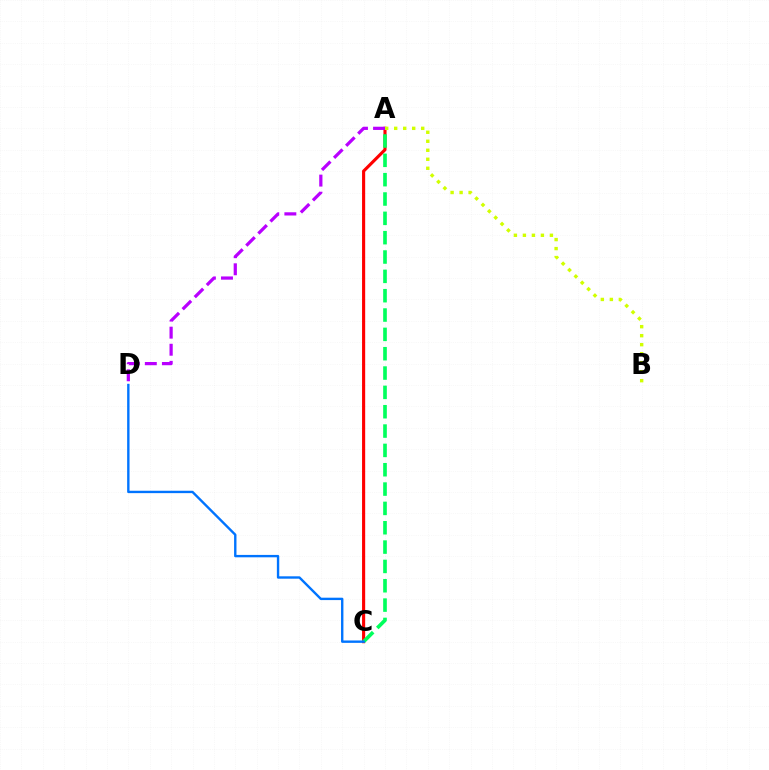{('A', 'C'): [{'color': '#ff0000', 'line_style': 'solid', 'thickness': 2.25}, {'color': '#00ff5c', 'line_style': 'dashed', 'thickness': 2.63}], ('A', 'B'): [{'color': '#d1ff00', 'line_style': 'dotted', 'thickness': 2.45}], ('C', 'D'): [{'color': '#0074ff', 'line_style': 'solid', 'thickness': 1.72}], ('A', 'D'): [{'color': '#b900ff', 'line_style': 'dashed', 'thickness': 2.32}]}